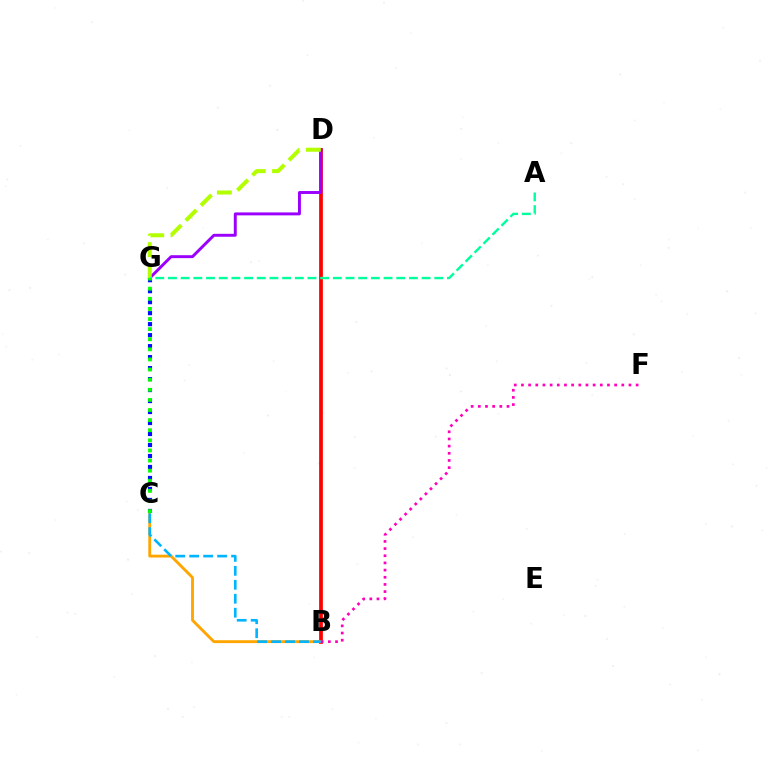{('B', 'D'): [{'color': '#ff0000', 'line_style': 'solid', 'thickness': 2.7}], ('C', 'G'): [{'color': '#0010ff', 'line_style': 'dotted', 'thickness': 2.99}, {'color': '#08ff00', 'line_style': 'dotted', 'thickness': 2.75}], ('D', 'G'): [{'color': '#9b00ff', 'line_style': 'solid', 'thickness': 2.11}, {'color': '#b3ff00', 'line_style': 'dashed', 'thickness': 2.9}], ('B', 'C'): [{'color': '#ffa500', 'line_style': 'solid', 'thickness': 2.05}, {'color': '#00b5ff', 'line_style': 'dashed', 'thickness': 1.9}], ('B', 'F'): [{'color': '#ff00bd', 'line_style': 'dotted', 'thickness': 1.95}], ('A', 'G'): [{'color': '#00ff9d', 'line_style': 'dashed', 'thickness': 1.72}]}